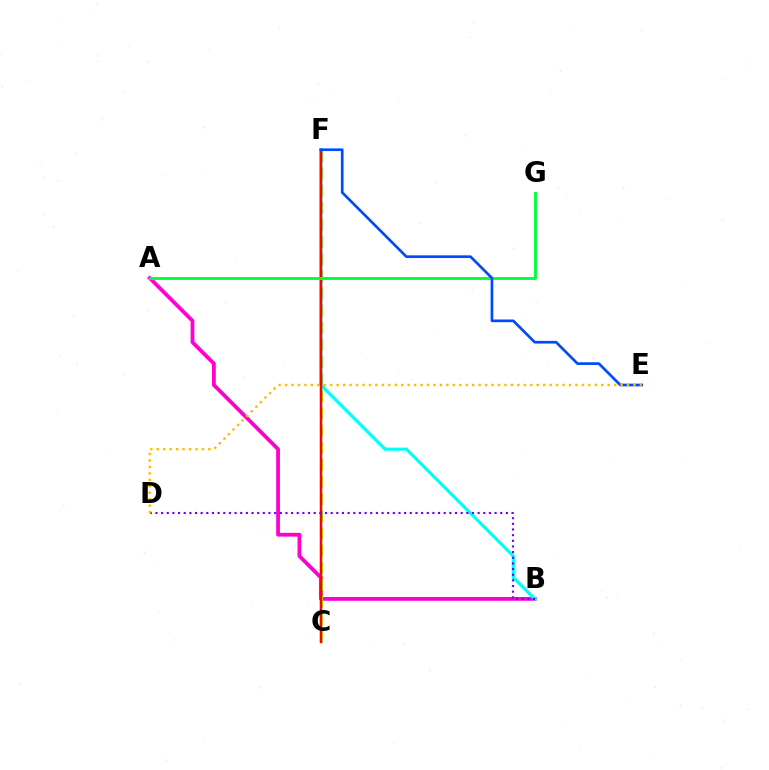{('A', 'B'): [{'color': '#ff00cf', 'line_style': 'solid', 'thickness': 2.73}], ('C', 'F'): [{'color': '#84ff00', 'line_style': 'dashed', 'thickness': 2.33}, {'color': '#ff0000', 'line_style': 'solid', 'thickness': 1.8}], ('B', 'F'): [{'color': '#00fff6', 'line_style': 'solid', 'thickness': 2.28}], ('B', 'D'): [{'color': '#7200ff', 'line_style': 'dotted', 'thickness': 1.54}], ('A', 'G'): [{'color': '#00ff39', 'line_style': 'solid', 'thickness': 2.06}], ('E', 'F'): [{'color': '#004bff', 'line_style': 'solid', 'thickness': 1.94}], ('D', 'E'): [{'color': '#ffbd00', 'line_style': 'dotted', 'thickness': 1.75}]}